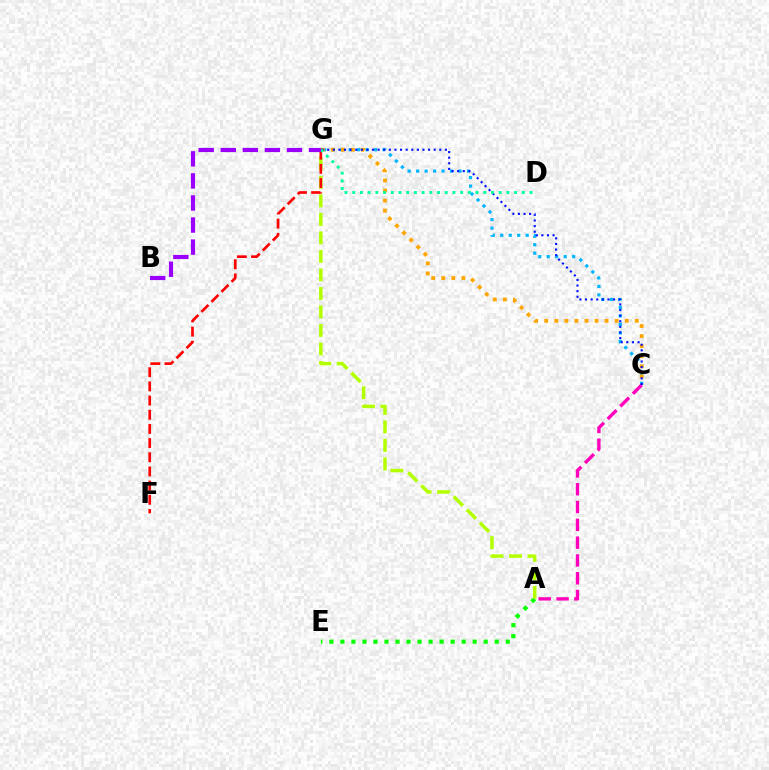{('C', 'G'): [{'color': '#00b5ff', 'line_style': 'dotted', 'thickness': 2.3}, {'color': '#ffa500', 'line_style': 'dotted', 'thickness': 2.73}, {'color': '#0010ff', 'line_style': 'dotted', 'thickness': 1.52}], ('A', 'E'): [{'color': '#08ff00', 'line_style': 'dotted', 'thickness': 3.0}], ('A', 'C'): [{'color': '#ff00bd', 'line_style': 'dashed', 'thickness': 2.42}], ('A', 'G'): [{'color': '#b3ff00', 'line_style': 'dashed', 'thickness': 2.51}], ('F', 'G'): [{'color': '#ff0000', 'line_style': 'dashed', 'thickness': 1.93}], ('D', 'G'): [{'color': '#00ff9d', 'line_style': 'dotted', 'thickness': 2.09}], ('B', 'G'): [{'color': '#9b00ff', 'line_style': 'dashed', 'thickness': 3.0}]}